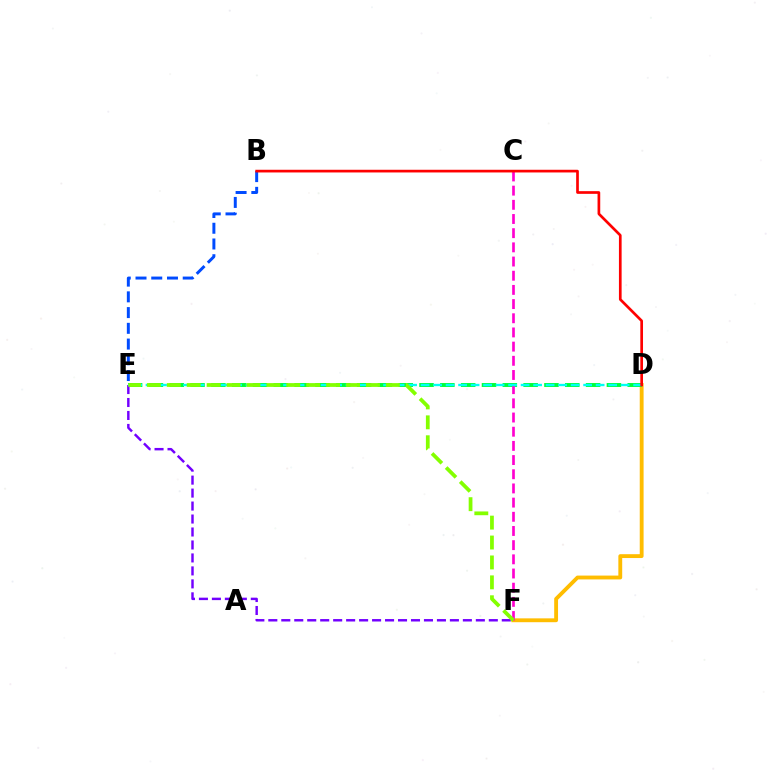{('D', 'F'): [{'color': '#ffbd00', 'line_style': 'solid', 'thickness': 2.77}], ('D', 'E'): [{'color': '#00ff39', 'line_style': 'dashed', 'thickness': 2.83}, {'color': '#00fff6', 'line_style': 'dashed', 'thickness': 1.7}], ('C', 'F'): [{'color': '#ff00cf', 'line_style': 'dashed', 'thickness': 1.93}], ('E', 'F'): [{'color': '#7200ff', 'line_style': 'dashed', 'thickness': 1.76}, {'color': '#84ff00', 'line_style': 'dashed', 'thickness': 2.71}], ('B', 'E'): [{'color': '#004bff', 'line_style': 'dashed', 'thickness': 2.14}], ('B', 'D'): [{'color': '#ff0000', 'line_style': 'solid', 'thickness': 1.94}]}